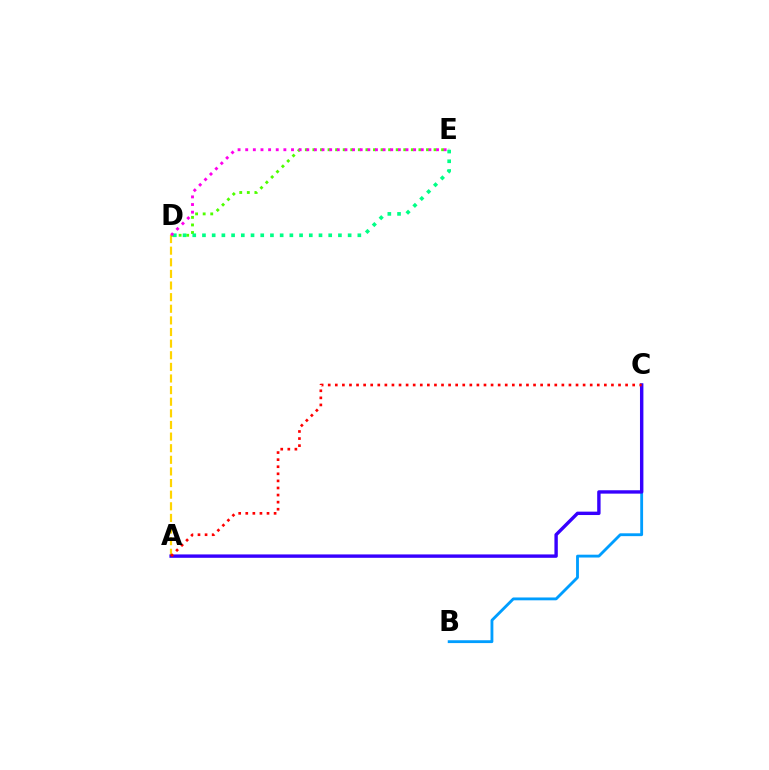{('B', 'C'): [{'color': '#009eff', 'line_style': 'solid', 'thickness': 2.05}], ('A', 'D'): [{'color': '#ffd500', 'line_style': 'dashed', 'thickness': 1.58}], ('A', 'C'): [{'color': '#3700ff', 'line_style': 'solid', 'thickness': 2.44}, {'color': '#ff0000', 'line_style': 'dotted', 'thickness': 1.92}], ('D', 'E'): [{'color': '#4fff00', 'line_style': 'dotted', 'thickness': 2.06}, {'color': '#00ff86', 'line_style': 'dotted', 'thickness': 2.64}, {'color': '#ff00ed', 'line_style': 'dotted', 'thickness': 2.07}]}